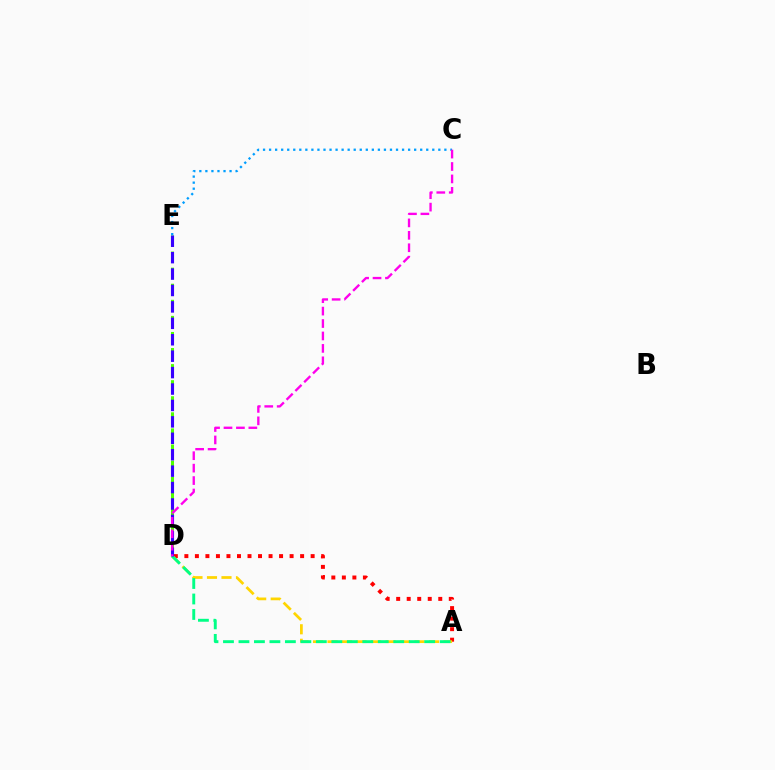{('D', 'E'): [{'color': '#4fff00', 'line_style': 'dashed', 'thickness': 2.18}, {'color': '#3700ff', 'line_style': 'dashed', 'thickness': 2.23}], ('A', 'D'): [{'color': '#ff0000', 'line_style': 'dotted', 'thickness': 2.86}, {'color': '#ffd500', 'line_style': 'dashed', 'thickness': 1.97}, {'color': '#00ff86', 'line_style': 'dashed', 'thickness': 2.1}], ('C', 'E'): [{'color': '#009eff', 'line_style': 'dotted', 'thickness': 1.64}], ('C', 'D'): [{'color': '#ff00ed', 'line_style': 'dashed', 'thickness': 1.69}]}